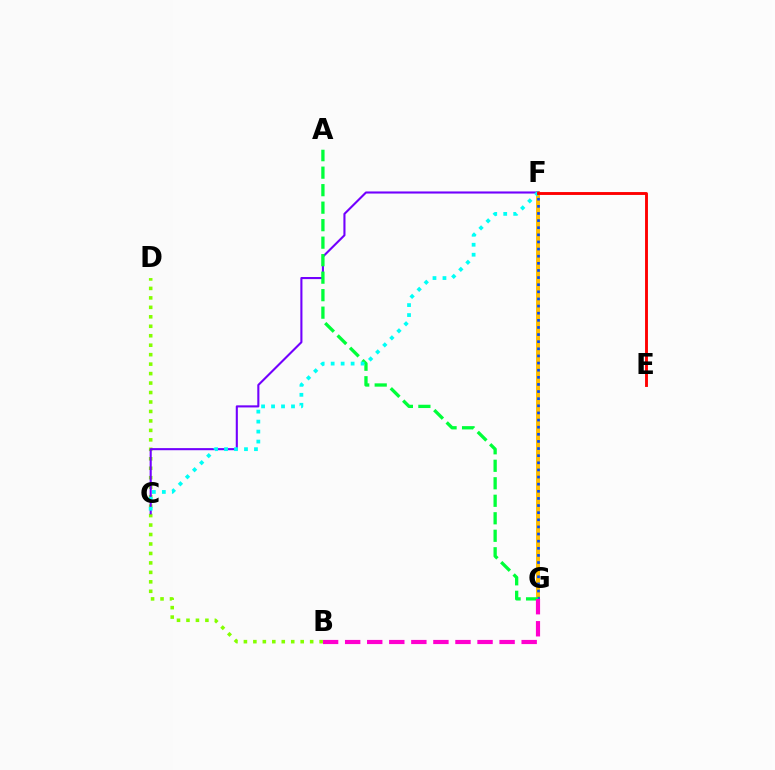{('B', 'D'): [{'color': '#84ff00', 'line_style': 'dotted', 'thickness': 2.57}], ('F', 'G'): [{'color': '#ffbd00', 'line_style': 'solid', 'thickness': 2.84}, {'color': '#004bff', 'line_style': 'dotted', 'thickness': 1.94}], ('C', 'F'): [{'color': '#7200ff', 'line_style': 'solid', 'thickness': 1.51}, {'color': '#00fff6', 'line_style': 'dotted', 'thickness': 2.71}], ('A', 'G'): [{'color': '#00ff39', 'line_style': 'dashed', 'thickness': 2.38}], ('B', 'G'): [{'color': '#ff00cf', 'line_style': 'dashed', 'thickness': 3.0}], ('E', 'F'): [{'color': '#ff0000', 'line_style': 'solid', 'thickness': 2.08}]}